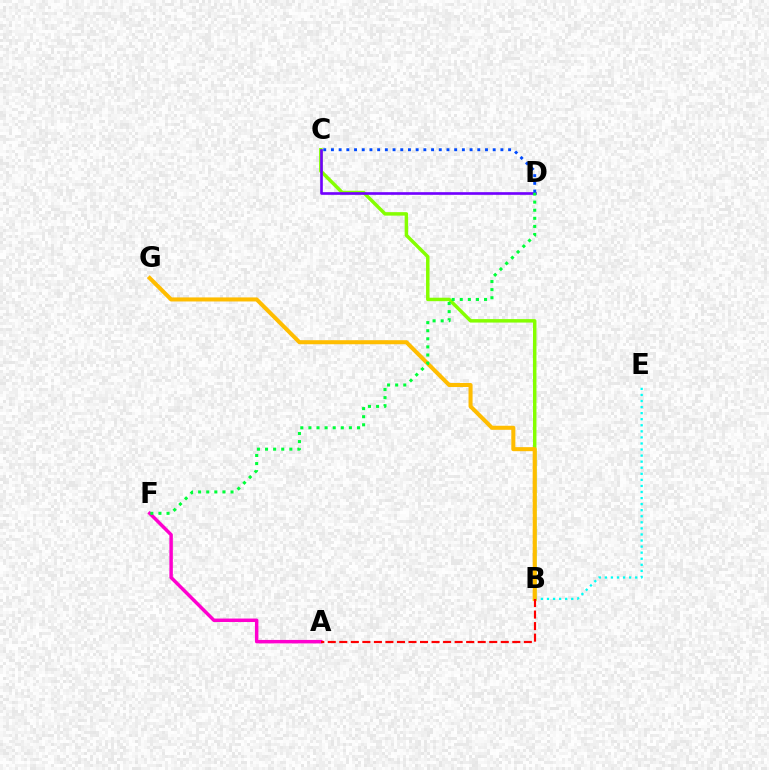{('A', 'F'): [{'color': '#ff00cf', 'line_style': 'solid', 'thickness': 2.5}], ('B', 'C'): [{'color': '#84ff00', 'line_style': 'solid', 'thickness': 2.5}], ('B', 'E'): [{'color': '#00fff6', 'line_style': 'dotted', 'thickness': 1.65}], ('C', 'D'): [{'color': '#7200ff', 'line_style': 'solid', 'thickness': 1.91}, {'color': '#004bff', 'line_style': 'dotted', 'thickness': 2.09}], ('B', 'G'): [{'color': '#ffbd00', 'line_style': 'solid', 'thickness': 2.91}], ('D', 'F'): [{'color': '#00ff39', 'line_style': 'dotted', 'thickness': 2.2}], ('A', 'B'): [{'color': '#ff0000', 'line_style': 'dashed', 'thickness': 1.57}]}